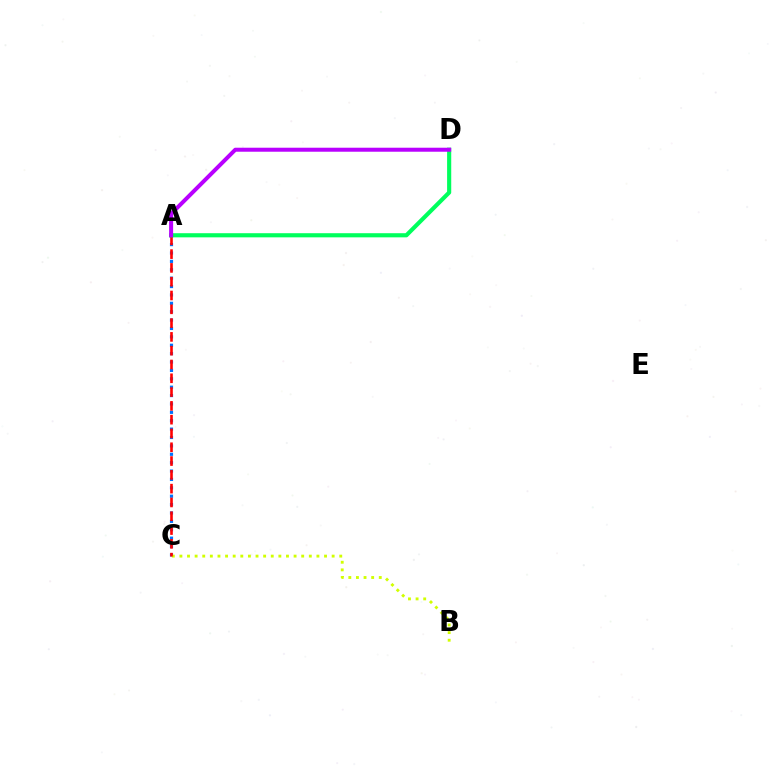{('A', 'C'): [{'color': '#0074ff', 'line_style': 'dotted', 'thickness': 2.28}, {'color': '#ff0000', 'line_style': 'dashed', 'thickness': 1.87}], ('B', 'C'): [{'color': '#d1ff00', 'line_style': 'dotted', 'thickness': 2.07}], ('A', 'D'): [{'color': '#00ff5c', 'line_style': 'solid', 'thickness': 2.97}, {'color': '#b900ff', 'line_style': 'solid', 'thickness': 2.89}]}